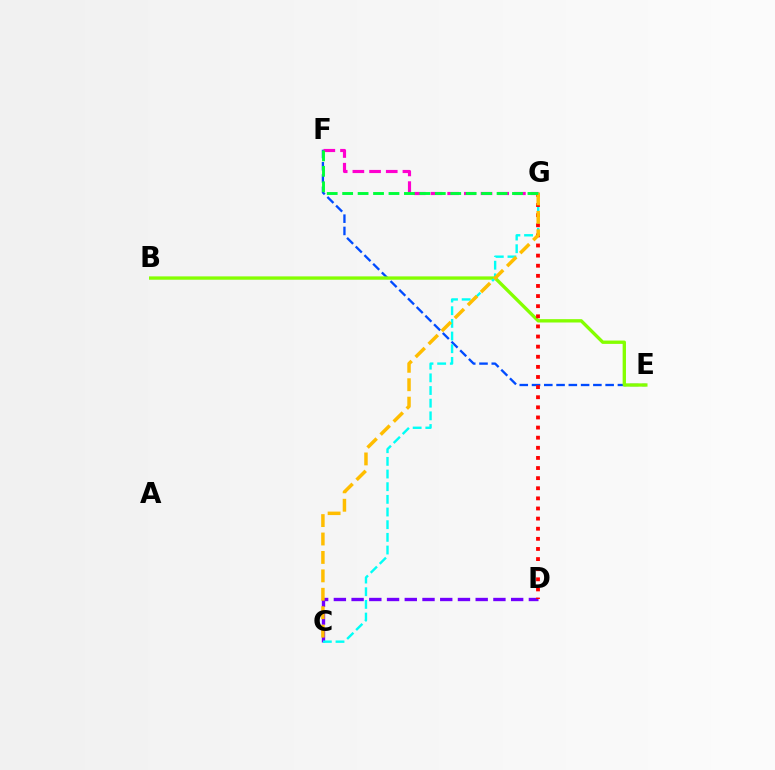{('E', 'F'): [{'color': '#004bff', 'line_style': 'dashed', 'thickness': 1.67}], ('C', 'D'): [{'color': '#7200ff', 'line_style': 'dashed', 'thickness': 2.41}], ('B', 'E'): [{'color': '#84ff00', 'line_style': 'solid', 'thickness': 2.4}], ('C', 'G'): [{'color': '#00fff6', 'line_style': 'dashed', 'thickness': 1.72}, {'color': '#ffbd00', 'line_style': 'dashed', 'thickness': 2.5}], ('F', 'G'): [{'color': '#ff00cf', 'line_style': 'dashed', 'thickness': 2.27}, {'color': '#00ff39', 'line_style': 'dashed', 'thickness': 2.1}], ('D', 'G'): [{'color': '#ff0000', 'line_style': 'dotted', 'thickness': 2.75}]}